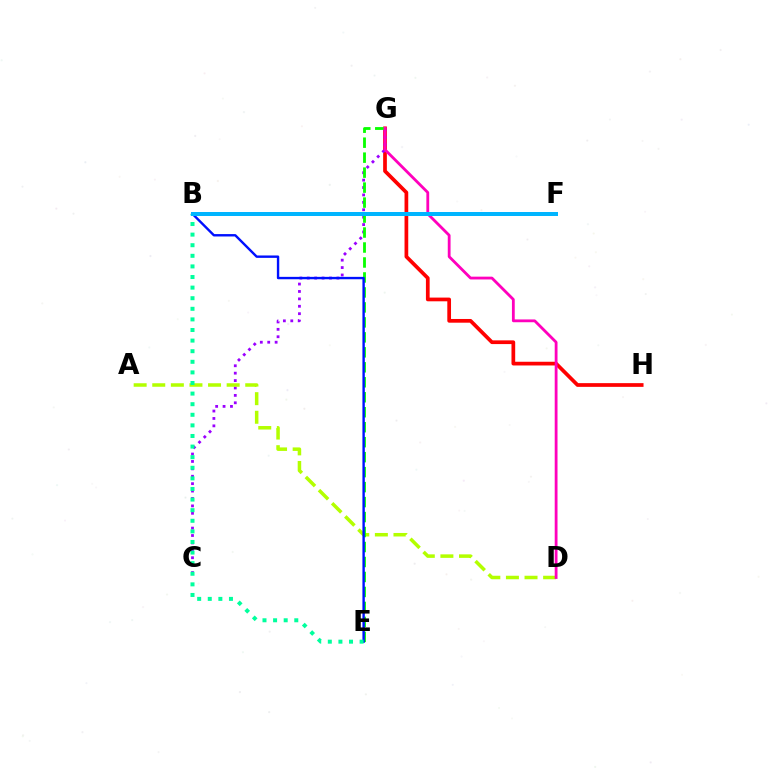{('G', 'H'): [{'color': '#ff0000', 'line_style': 'solid', 'thickness': 2.68}], ('C', 'G'): [{'color': '#9b00ff', 'line_style': 'dotted', 'thickness': 2.01}], ('A', 'D'): [{'color': '#b3ff00', 'line_style': 'dashed', 'thickness': 2.53}], ('E', 'G'): [{'color': '#08ff00', 'line_style': 'dashed', 'thickness': 2.03}], ('B', 'F'): [{'color': '#ffa500', 'line_style': 'dashed', 'thickness': 2.87}, {'color': '#00b5ff', 'line_style': 'solid', 'thickness': 2.87}], ('B', 'E'): [{'color': '#0010ff', 'line_style': 'solid', 'thickness': 1.72}, {'color': '#00ff9d', 'line_style': 'dotted', 'thickness': 2.88}], ('D', 'G'): [{'color': '#ff00bd', 'line_style': 'solid', 'thickness': 2.02}]}